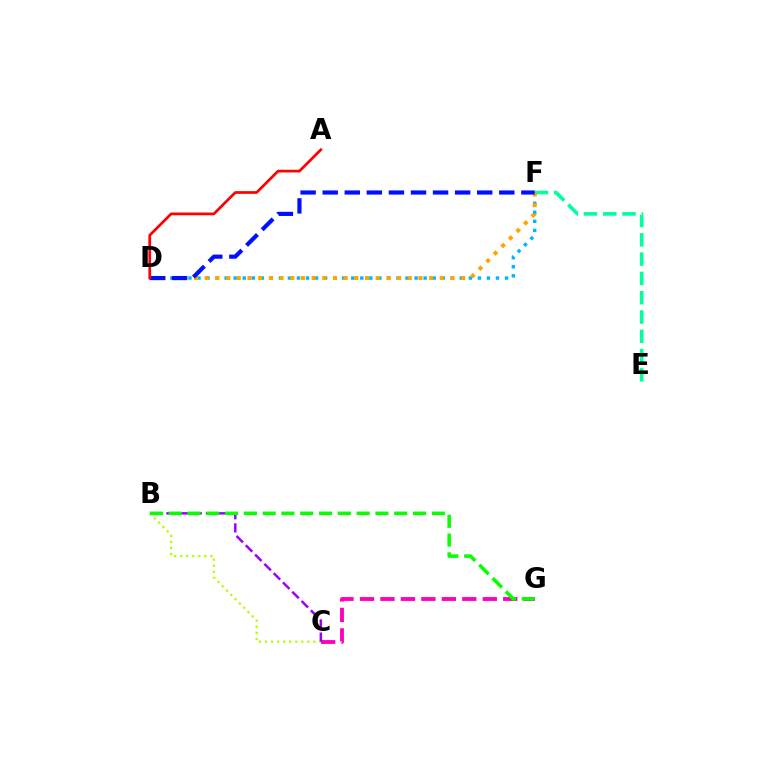{('C', 'G'): [{'color': '#ff00bd', 'line_style': 'dashed', 'thickness': 2.78}], ('E', 'F'): [{'color': '#00ff9d', 'line_style': 'dashed', 'thickness': 2.62}], ('D', 'F'): [{'color': '#00b5ff', 'line_style': 'dotted', 'thickness': 2.46}, {'color': '#ffa500', 'line_style': 'dotted', 'thickness': 2.9}, {'color': '#0010ff', 'line_style': 'dashed', 'thickness': 3.0}], ('B', 'C'): [{'color': '#b3ff00', 'line_style': 'dotted', 'thickness': 1.65}, {'color': '#9b00ff', 'line_style': 'dashed', 'thickness': 1.79}], ('A', 'D'): [{'color': '#ff0000', 'line_style': 'solid', 'thickness': 1.95}], ('B', 'G'): [{'color': '#08ff00', 'line_style': 'dashed', 'thickness': 2.55}]}